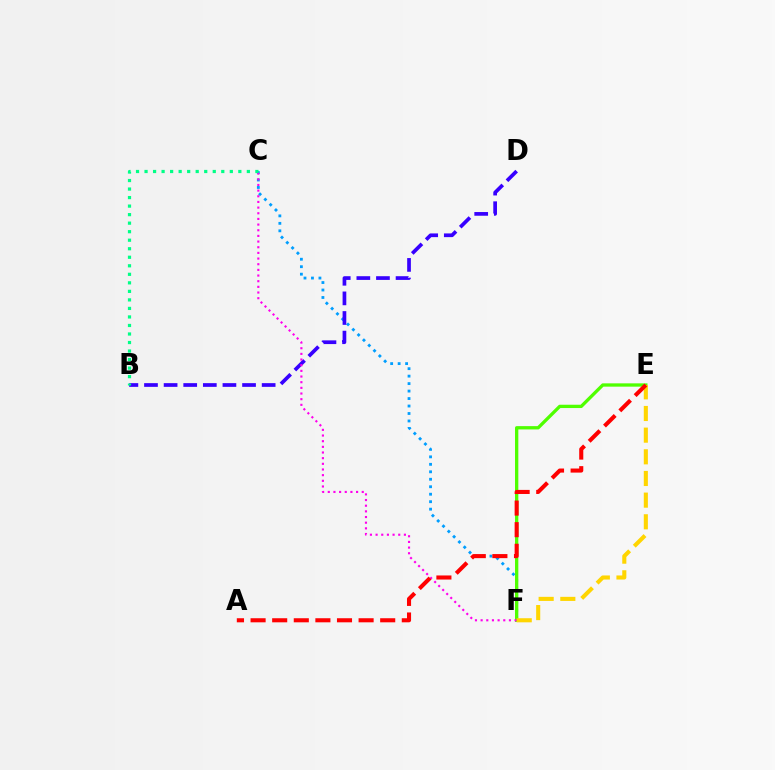{('C', 'F'): [{'color': '#009eff', 'line_style': 'dotted', 'thickness': 2.03}, {'color': '#ff00ed', 'line_style': 'dotted', 'thickness': 1.54}], ('E', 'F'): [{'color': '#4fff00', 'line_style': 'solid', 'thickness': 2.38}, {'color': '#ffd500', 'line_style': 'dashed', 'thickness': 2.94}], ('B', 'D'): [{'color': '#3700ff', 'line_style': 'dashed', 'thickness': 2.66}], ('A', 'E'): [{'color': '#ff0000', 'line_style': 'dashed', 'thickness': 2.93}], ('B', 'C'): [{'color': '#00ff86', 'line_style': 'dotted', 'thickness': 2.32}]}